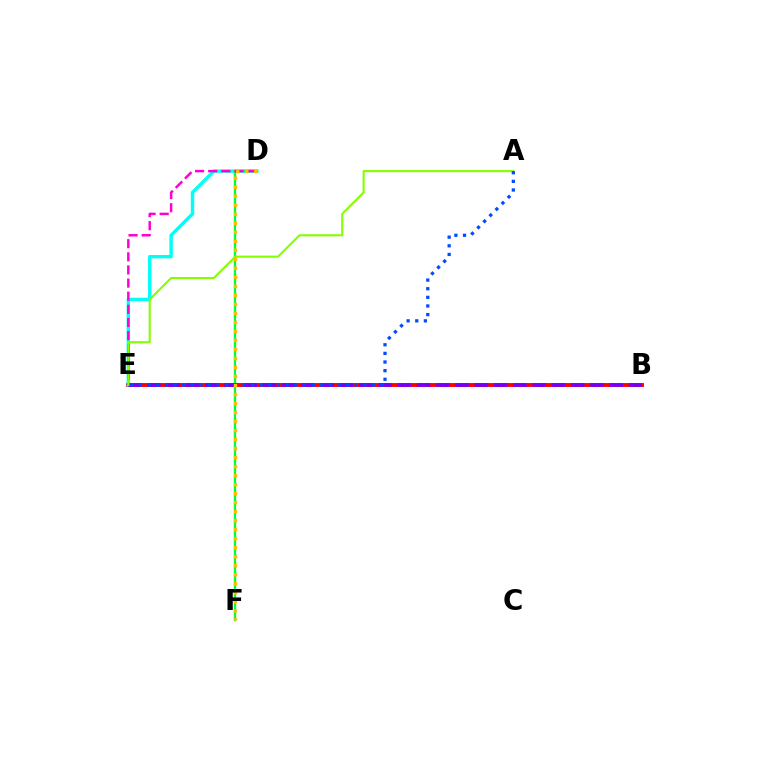{('B', 'E'): [{'color': '#ff0000', 'line_style': 'solid', 'thickness': 2.8}, {'color': '#7200ff', 'line_style': 'dashed', 'thickness': 2.62}], ('D', 'E'): [{'color': '#00fff6', 'line_style': 'solid', 'thickness': 2.46}, {'color': '#ff00cf', 'line_style': 'dashed', 'thickness': 1.78}], ('D', 'F'): [{'color': '#00ff39', 'line_style': 'solid', 'thickness': 1.69}, {'color': '#ffbd00', 'line_style': 'dotted', 'thickness': 2.45}], ('A', 'E'): [{'color': '#84ff00', 'line_style': 'solid', 'thickness': 1.51}, {'color': '#004bff', 'line_style': 'dotted', 'thickness': 2.34}]}